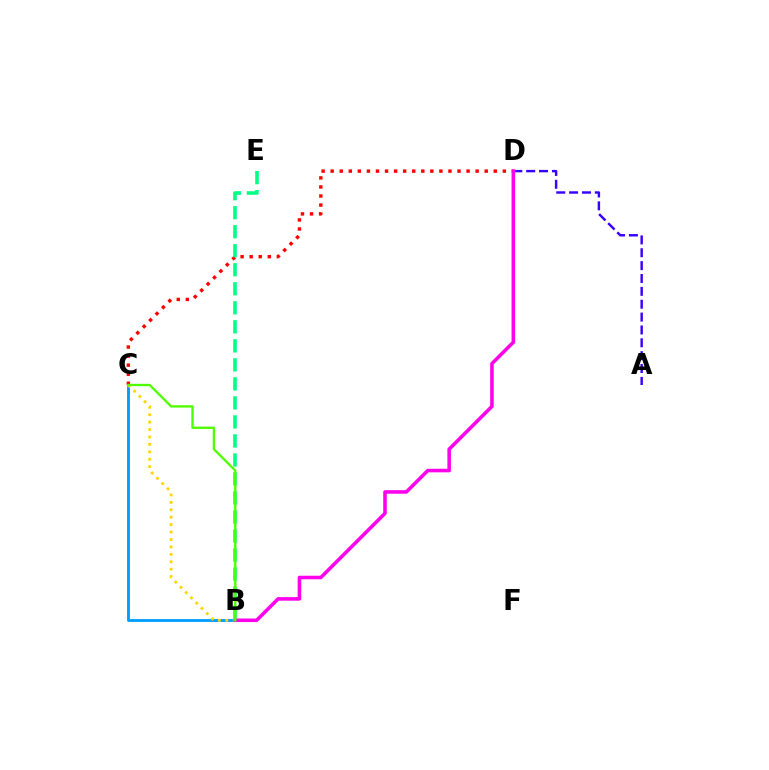{('A', 'D'): [{'color': '#3700ff', 'line_style': 'dashed', 'thickness': 1.75}], ('B', 'C'): [{'color': '#009eff', 'line_style': 'solid', 'thickness': 2.07}, {'color': '#ffd500', 'line_style': 'dotted', 'thickness': 2.02}, {'color': '#4fff00', 'line_style': 'solid', 'thickness': 1.7}], ('C', 'D'): [{'color': '#ff0000', 'line_style': 'dotted', 'thickness': 2.46}], ('B', 'E'): [{'color': '#00ff86', 'line_style': 'dashed', 'thickness': 2.58}], ('B', 'D'): [{'color': '#ff00ed', 'line_style': 'solid', 'thickness': 2.56}]}